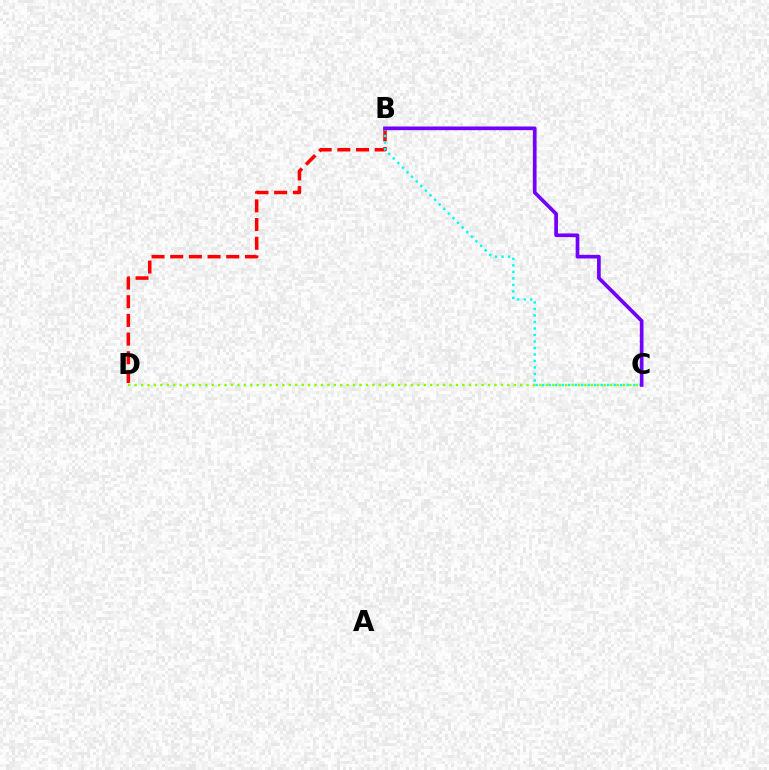{('B', 'D'): [{'color': '#ff0000', 'line_style': 'dashed', 'thickness': 2.54}], ('B', 'C'): [{'color': '#00fff6', 'line_style': 'dotted', 'thickness': 1.77}, {'color': '#7200ff', 'line_style': 'solid', 'thickness': 2.66}], ('C', 'D'): [{'color': '#84ff00', 'line_style': 'dotted', 'thickness': 1.75}]}